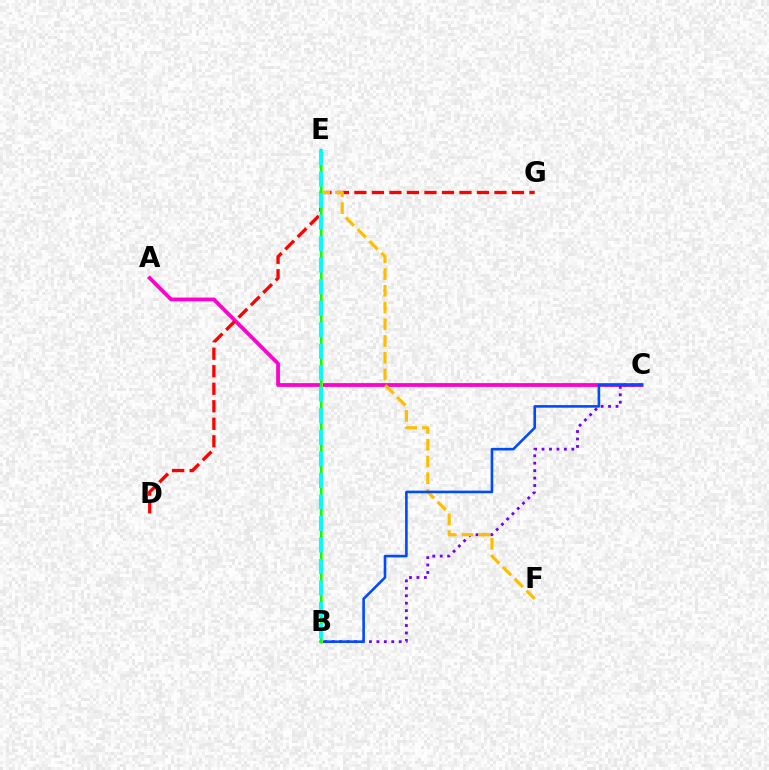{('A', 'C'): [{'color': '#ff00cf', 'line_style': 'solid', 'thickness': 2.72}], ('D', 'G'): [{'color': '#ff0000', 'line_style': 'dashed', 'thickness': 2.38}], ('B', 'C'): [{'color': '#7200ff', 'line_style': 'dotted', 'thickness': 2.02}, {'color': '#004bff', 'line_style': 'solid', 'thickness': 1.88}], ('E', 'F'): [{'color': '#ffbd00', 'line_style': 'dashed', 'thickness': 2.27}], ('B', 'E'): [{'color': '#84ff00', 'line_style': 'solid', 'thickness': 1.97}, {'color': '#00ff39', 'line_style': 'solid', 'thickness': 1.59}, {'color': '#00fff6', 'line_style': 'dashed', 'thickness': 2.92}]}